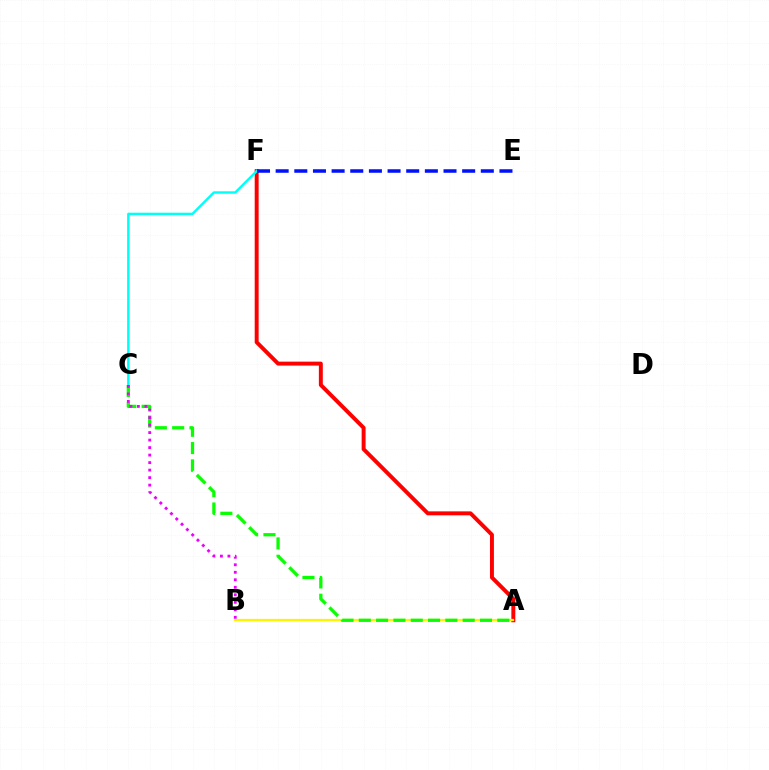{('A', 'F'): [{'color': '#ff0000', 'line_style': 'solid', 'thickness': 2.84}], ('A', 'B'): [{'color': '#fcf500', 'line_style': 'solid', 'thickness': 1.59}], ('C', 'F'): [{'color': '#00fff6', 'line_style': 'solid', 'thickness': 1.73}], ('E', 'F'): [{'color': '#0010ff', 'line_style': 'dashed', 'thickness': 2.53}], ('A', 'C'): [{'color': '#08ff00', 'line_style': 'dashed', 'thickness': 2.35}], ('B', 'C'): [{'color': '#ee00ff', 'line_style': 'dotted', 'thickness': 2.04}]}